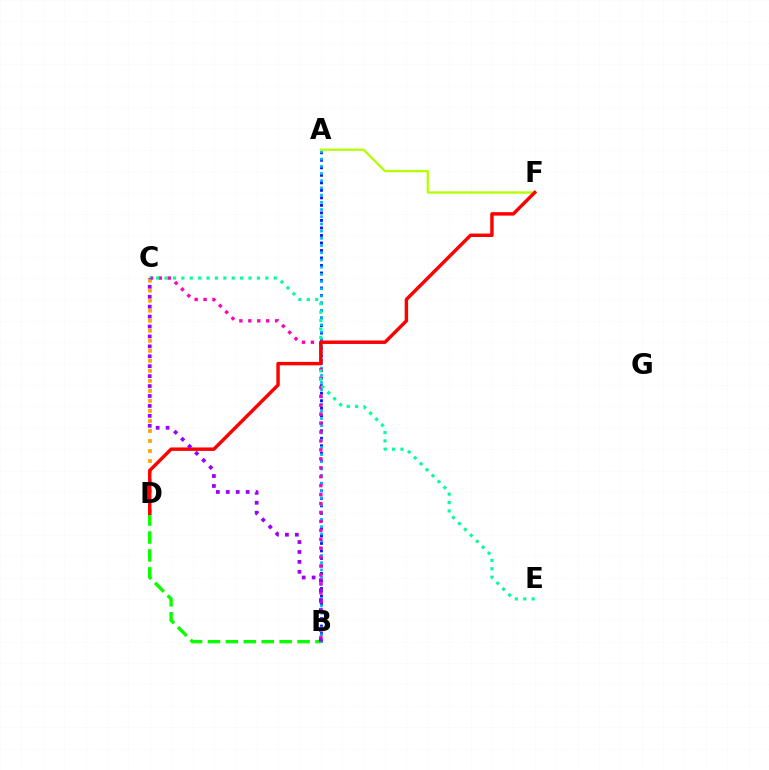{('A', 'B'): [{'color': '#0010ff', 'line_style': 'dotted', 'thickness': 2.04}, {'color': '#00b5ff', 'line_style': 'dotted', 'thickness': 1.96}], ('A', 'F'): [{'color': '#b3ff00', 'line_style': 'solid', 'thickness': 1.63}], ('C', 'D'): [{'color': '#ffa500', 'line_style': 'dotted', 'thickness': 2.72}], ('B', 'D'): [{'color': '#08ff00', 'line_style': 'dashed', 'thickness': 2.43}], ('B', 'C'): [{'color': '#ff00bd', 'line_style': 'dotted', 'thickness': 2.43}, {'color': '#9b00ff', 'line_style': 'dotted', 'thickness': 2.7}], ('C', 'E'): [{'color': '#00ff9d', 'line_style': 'dotted', 'thickness': 2.28}], ('D', 'F'): [{'color': '#ff0000', 'line_style': 'solid', 'thickness': 2.47}]}